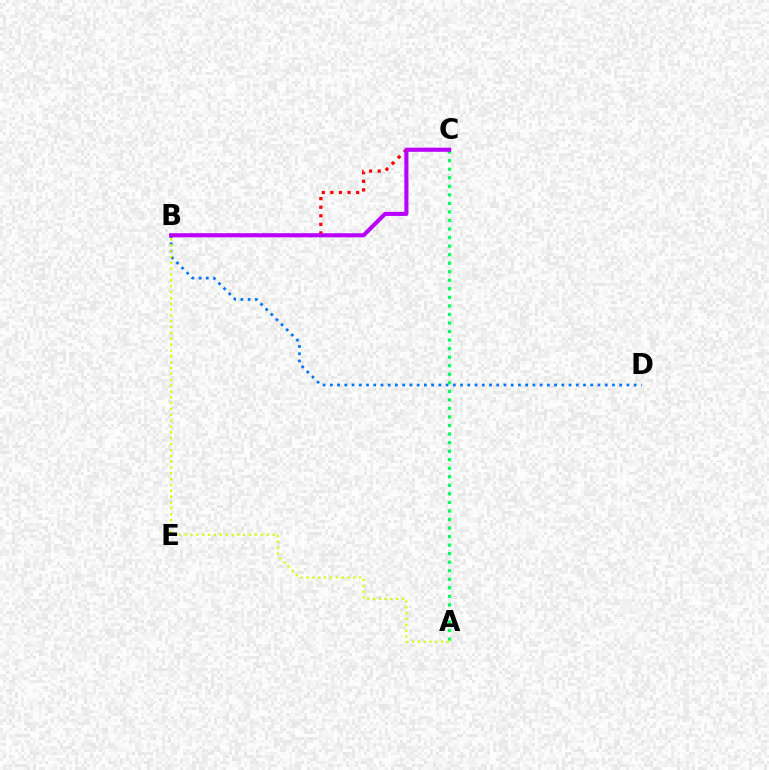{('B', 'D'): [{'color': '#0074ff', 'line_style': 'dotted', 'thickness': 1.97}], ('A', 'C'): [{'color': '#00ff5c', 'line_style': 'dotted', 'thickness': 2.32}], ('B', 'C'): [{'color': '#ff0000', 'line_style': 'dotted', 'thickness': 2.33}, {'color': '#b900ff', 'line_style': 'solid', 'thickness': 2.94}], ('A', 'B'): [{'color': '#d1ff00', 'line_style': 'dotted', 'thickness': 1.59}]}